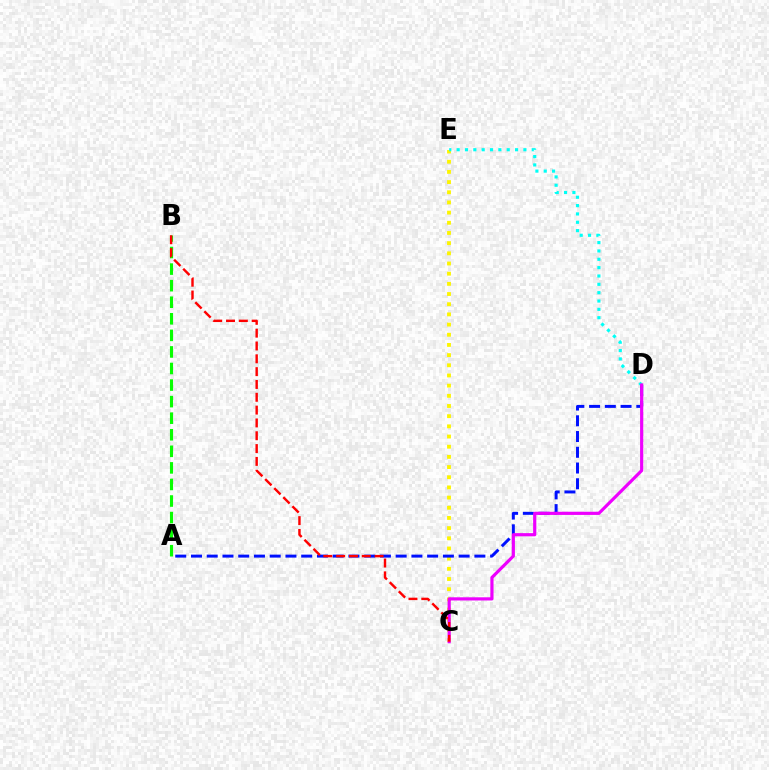{('C', 'E'): [{'color': '#fcf500', 'line_style': 'dotted', 'thickness': 2.77}], ('A', 'B'): [{'color': '#08ff00', 'line_style': 'dashed', 'thickness': 2.25}], ('A', 'D'): [{'color': '#0010ff', 'line_style': 'dashed', 'thickness': 2.14}], ('D', 'E'): [{'color': '#00fff6', 'line_style': 'dotted', 'thickness': 2.27}], ('C', 'D'): [{'color': '#ee00ff', 'line_style': 'solid', 'thickness': 2.29}], ('B', 'C'): [{'color': '#ff0000', 'line_style': 'dashed', 'thickness': 1.74}]}